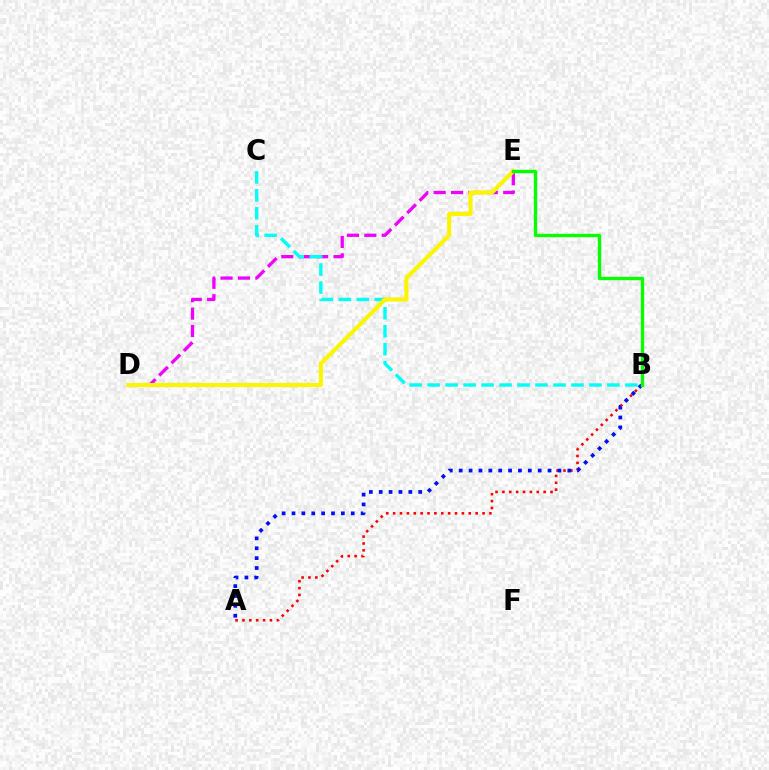{('D', 'E'): [{'color': '#ee00ff', 'line_style': 'dashed', 'thickness': 2.36}, {'color': '#fcf500', 'line_style': 'solid', 'thickness': 2.98}], ('B', 'C'): [{'color': '#00fff6', 'line_style': 'dashed', 'thickness': 2.44}], ('A', 'B'): [{'color': '#ff0000', 'line_style': 'dotted', 'thickness': 1.87}, {'color': '#0010ff', 'line_style': 'dotted', 'thickness': 2.68}], ('B', 'E'): [{'color': '#08ff00', 'line_style': 'solid', 'thickness': 2.41}]}